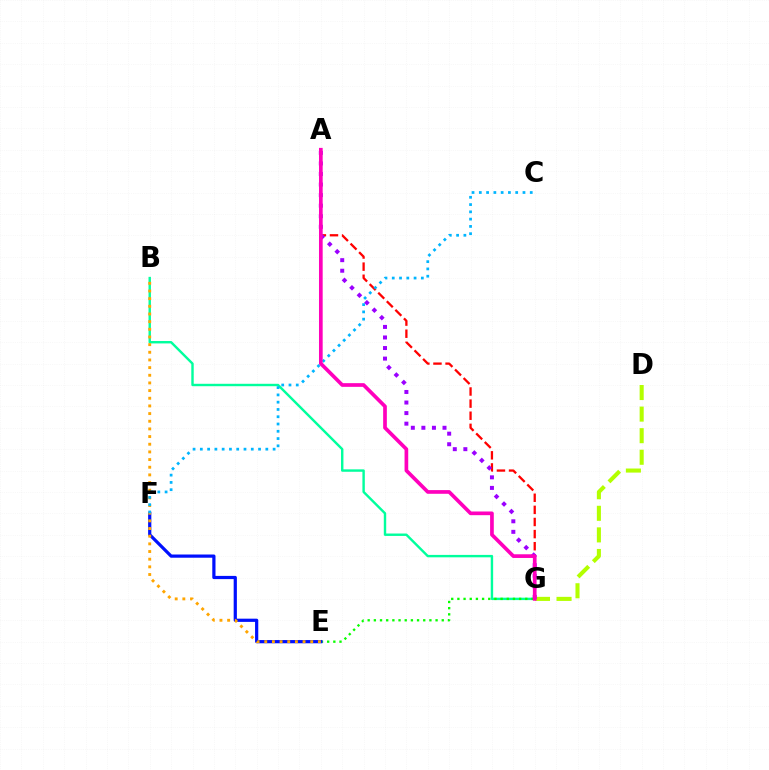{('B', 'G'): [{'color': '#00ff9d', 'line_style': 'solid', 'thickness': 1.74}], ('D', 'G'): [{'color': '#b3ff00', 'line_style': 'dashed', 'thickness': 2.93}], ('E', 'G'): [{'color': '#08ff00', 'line_style': 'dotted', 'thickness': 1.68}], ('A', 'G'): [{'color': '#ff0000', 'line_style': 'dashed', 'thickness': 1.65}, {'color': '#9b00ff', 'line_style': 'dotted', 'thickness': 2.87}, {'color': '#ff00bd', 'line_style': 'solid', 'thickness': 2.65}], ('E', 'F'): [{'color': '#0010ff', 'line_style': 'solid', 'thickness': 2.31}], ('B', 'E'): [{'color': '#ffa500', 'line_style': 'dotted', 'thickness': 2.08}], ('C', 'F'): [{'color': '#00b5ff', 'line_style': 'dotted', 'thickness': 1.98}]}